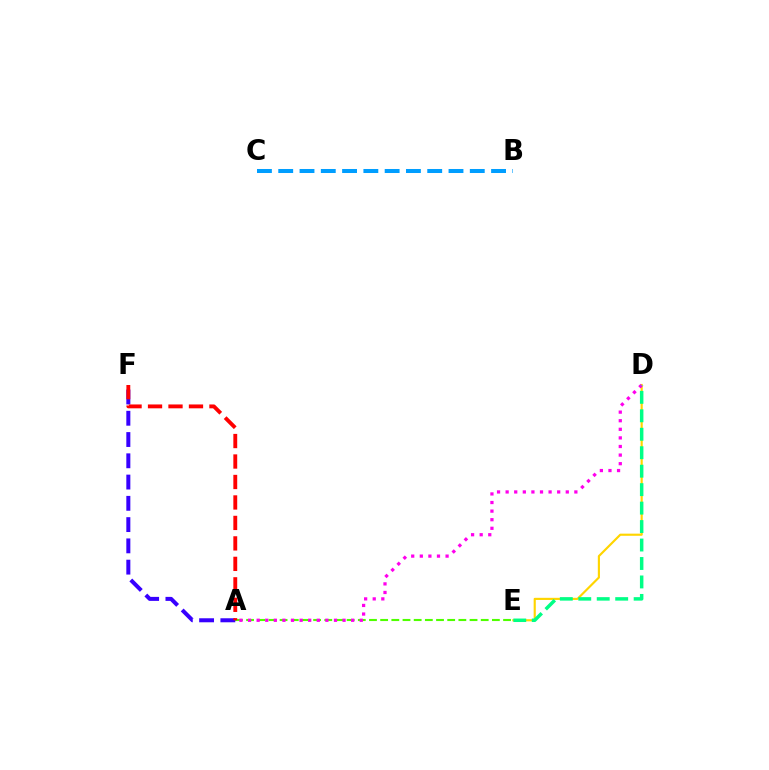{('A', 'E'): [{'color': '#4fff00', 'line_style': 'dashed', 'thickness': 1.52}], ('A', 'F'): [{'color': '#3700ff', 'line_style': 'dashed', 'thickness': 2.89}, {'color': '#ff0000', 'line_style': 'dashed', 'thickness': 2.78}], ('D', 'E'): [{'color': '#ffd500', 'line_style': 'solid', 'thickness': 1.55}, {'color': '#00ff86', 'line_style': 'dashed', 'thickness': 2.51}], ('B', 'C'): [{'color': '#009eff', 'line_style': 'dashed', 'thickness': 2.89}], ('A', 'D'): [{'color': '#ff00ed', 'line_style': 'dotted', 'thickness': 2.33}]}